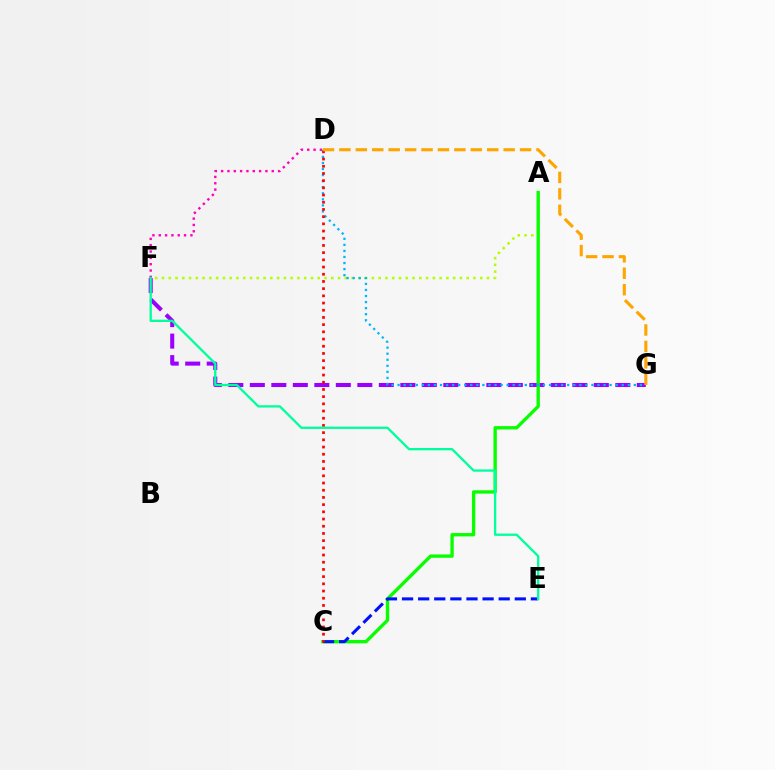{('A', 'F'): [{'color': '#b3ff00', 'line_style': 'dotted', 'thickness': 1.84}], ('D', 'F'): [{'color': '#ff00bd', 'line_style': 'dotted', 'thickness': 1.72}], ('F', 'G'): [{'color': '#9b00ff', 'line_style': 'dashed', 'thickness': 2.92}], ('A', 'C'): [{'color': '#08ff00', 'line_style': 'solid', 'thickness': 2.41}], ('D', 'G'): [{'color': '#00b5ff', 'line_style': 'dotted', 'thickness': 1.65}, {'color': '#ffa500', 'line_style': 'dashed', 'thickness': 2.23}], ('C', 'E'): [{'color': '#0010ff', 'line_style': 'dashed', 'thickness': 2.19}], ('C', 'D'): [{'color': '#ff0000', 'line_style': 'dotted', 'thickness': 1.96}], ('E', 'F'): [{'color': '#00ff9d', 'line_style': 'solid', 'thickness': 1.67}]}